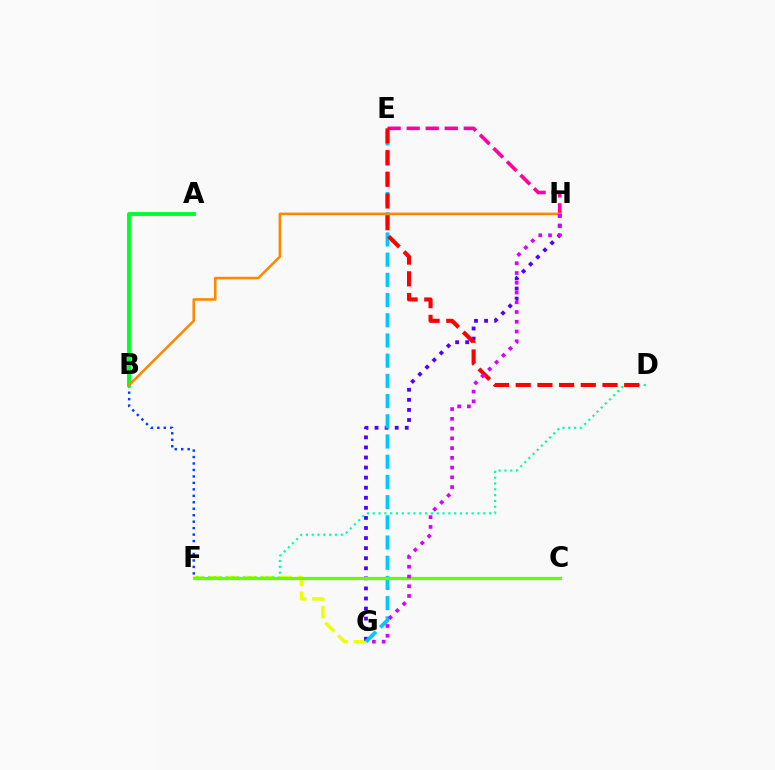{('B', 'F'): [{'color': '#003fff', 'line_style': 'dotted', 'thickness': 1.76}], ('F', 'G'): [{'color': '#eeff00', 'line_style': 'dashed', 'thickness': 2.44}], ('G', 'H'): [{'color': '#4f00ff', 'line_style': 'dotted', 'thickness': 2.74}, {'color': '#d600ff', 'line_style': 'dotted', 'thickness': 2.65}], ('D', 'F'): [{'color': '#00ffaf', 'line_style': 'dotted', 'thickness': 1.58}], ('A', 'B'): [{'color': '#00ff27', 'line_style': 'solid', 'thickness': 2.78}], ('E', 'H'): [{'color': '#ff00a0', 'line_style': 'dashed', 'thickness': 2.59}], ('E', 'G'): [{'color': '#00c7ff', 'line_style': 'dashed', 'thickness': 2.75}], ('D', 'E'): [{'color': '#ff0000', 'line_style': 'dashed', 'thickness': 2.95}], ('B', 'H'): [{'color': '#ff8800', 'line_style': 'solid', 'thickness': 1.86}], ('C', 'F'): [{'color': '#66ff00', 'line_style': 'solid', 'thickness': 2.31}]}